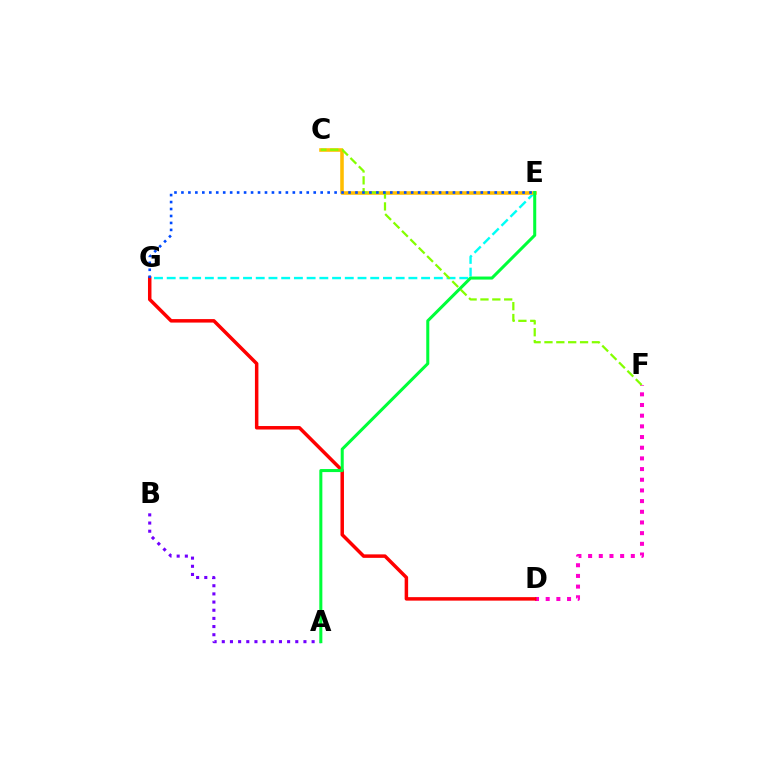{('E', 'G'): [{'color': '#00fff6', 'line_style': 'dashed', 'thickness': 1.73}, {'color': '#004bff', 'line_style': 'dotted', 'thickness': 1.89}], ('C', 'E'): [{'color': '#ffbd00', 'line_style': 'solid', 'thickness': 2.56}], ('D', 'F'): [{'color': '#ff00cf', 'line_style': 'dotted', 'thickness': 2.9}], ('D', 'G'): [{'color': '#ff0000', 'line_style': 'solid', 'thickness': 2.51}], ('A', 'B'): [{'color': '#7200ff', 'line_style': 'dotted', 'thickness': 2.22}], ('A', 'E'): [{'color': '#00ff39', 'line_style': 'solid', 'thickness': 2.19}], ('C', 'F'): [{'color': '#84ff00', 'line_style': 'dashed', 'thickness': 1.61}]}